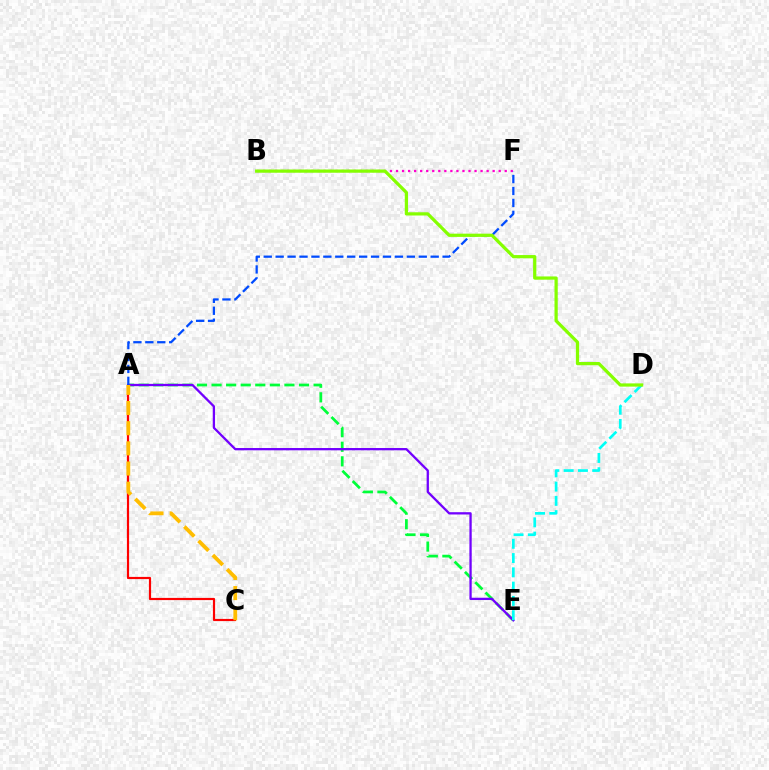{('A', 'C'): [{'color': '#ff0000', 'line_style': 'solid', 'thickness': 1.58}, {'color': '#ffbd00', 'line_style': 'dashed', 'thickness': 2.74}], ('B', 'F'): [{'color': '#ff00cf', 'line_style': 'dotted', 'thickness': 1.64}], ('A', 'E'): [{'color': '#00ff39', 'line_style': 'dashed', 'thickness': 1.98}, {'color': '#7200ff', 'line_style': 'solid', 'thickness': 1.65}], ('D', 'E'): [{'color': '#00fff6', 'line_style': 'dashed', 'thickness': 1.94}], ('A', 'F'): [{'color': '#004bff', 'line_style': 'dashed', 'thickness': 1.62}], ('B', 'D'): [{'color': '#84ff00', 'line_style': 'solid', 'thickness': 2.32}]}